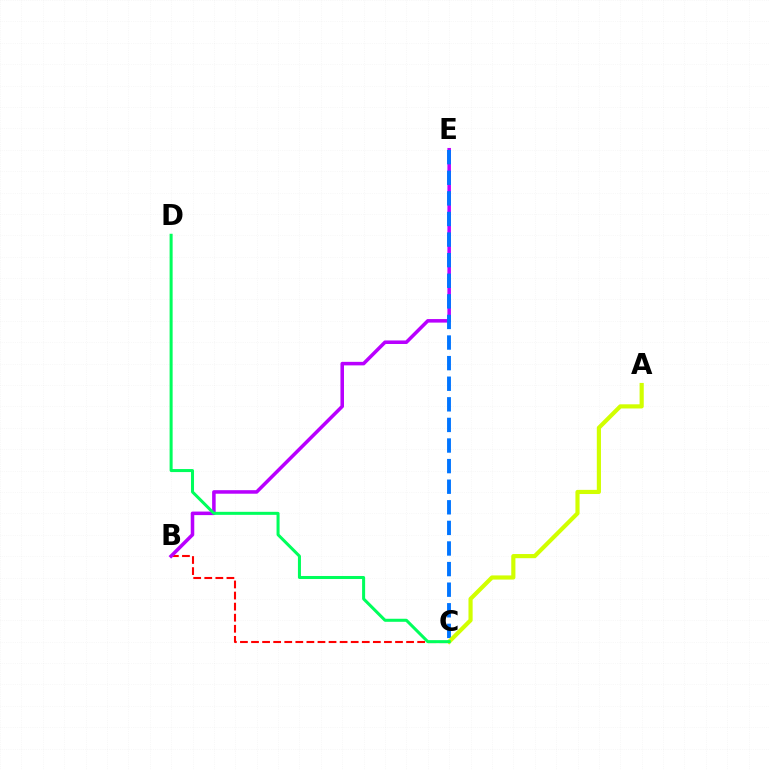{('B', 'C'): [{'color': '#ff0000', 'line_style': 'dashed', 'thickness': 1.5}], ('B', 'E'): [{'color': '#b900ff', 'line_style': 'solid', 'thickness': 2.55}], ('C', 'E'): [{'color': '#0074ff', 'line_style': 'dashed', 'thickness': 2.8}], ('A', 'C'): [{'color': '#d1ff00', 'line_style': 'solid', 'thickness': 2.99}], ('C', 'D'): [{'color': '#00ff5c', 'line_style': 'solid', 'thickness': 2.18}]}